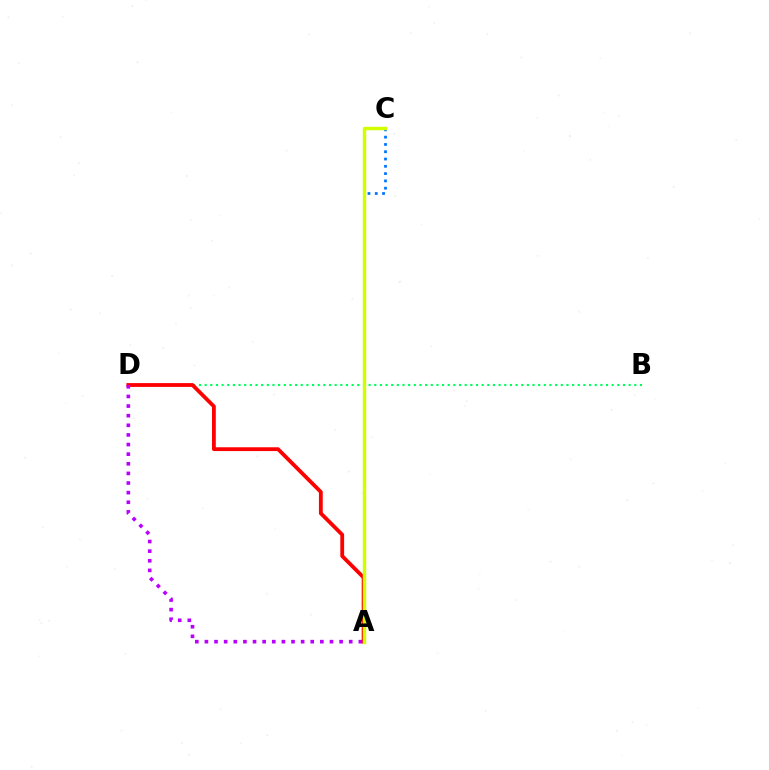{('B', 'D'): [{'color': '#00ff5c', 'line_style': 'dotted', 'thickness': 1.54}], ('A', 'D'): [{'color': '#ff0000', 'line_style': 'solid', 'thickness': 2.74}, {'color': '#b900ff', 'line_style': 'dotted', 'thickness': 2.61}], ('A', 'C'): [{'color': '#0074ff', 'line_style': 'dotted', 'thickness': 1.98}, {'color': '#d1ff00', 'line_style': 'solid', 'thickness': 2.48}]}